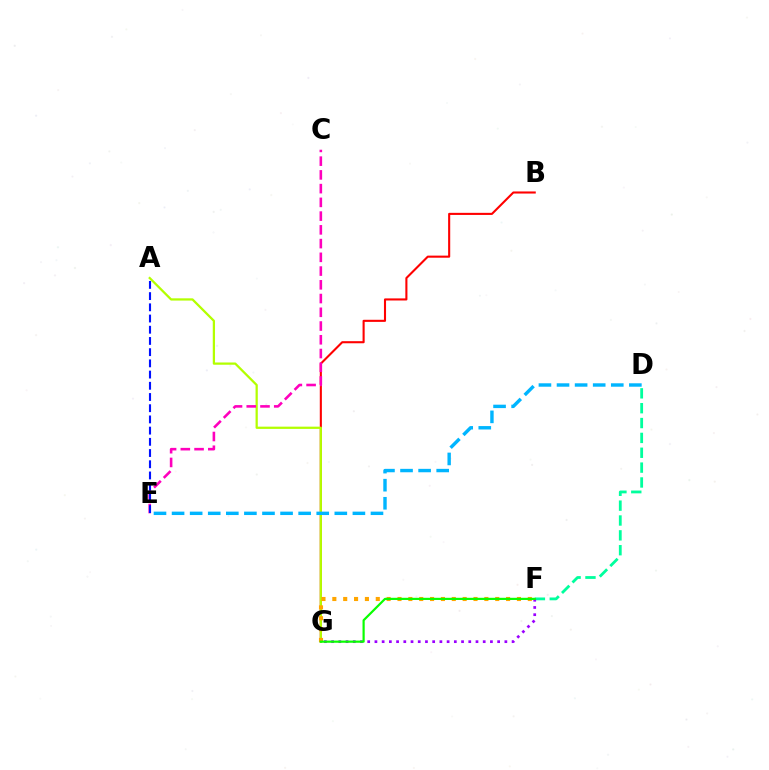{('B', 'G'): [{'color': '#ff0000', 'line_style': 'solid', 'thickness': 1.51}], ('D', 'F'): [{'color': '#00ff9d', 'line_style': 'dashed', 'thickness': 2.02}], ('A', 'G'): [{'color': '#b3ff00', 'line_style': 'solid', 'thickness': 1.62}], ('C', 'E'): [{'color': '#ff00bd', 'line_style': 'dashed', 'thickness': 1.87}], ('F', 'G'): [{'color': '#9b00ff', 'line_style': 'dotted', 'thickness': 1.96}, {'color': '#ffa500', 'line_style': 'dotted', 'thickness': 2.95}, {'color': '#08ff00', 'line_style': 'solid', 'thickness': 1.58}], ('A', 'E'): [{'color': '#0010ff', 'line_style': 'dashed', 'thickness': 1.52}], ('D', 'E'): [{'color': '#00b5ff', 'line_style': 'dashed', 'thickness': 2.46}]}